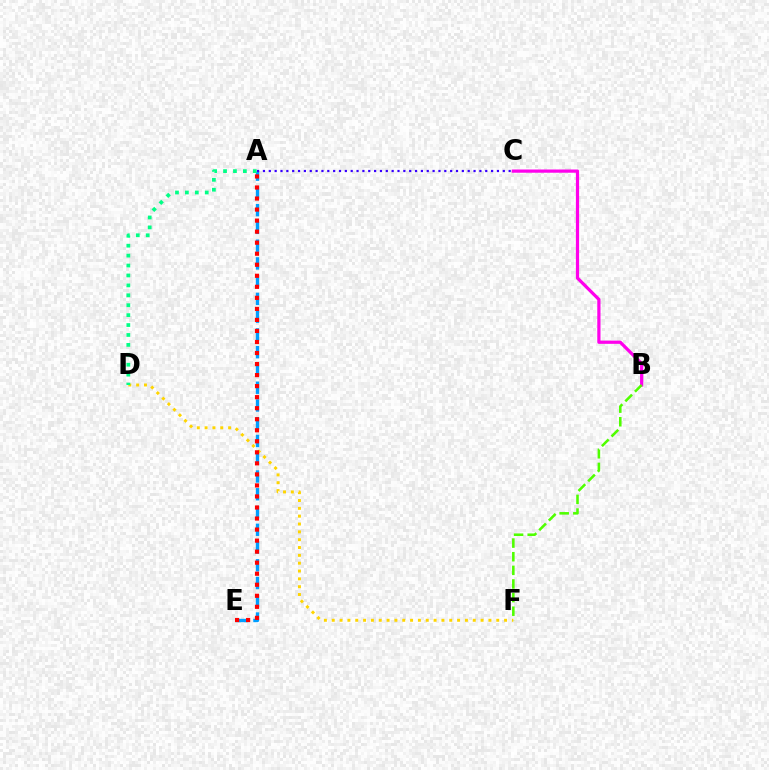{('A', 'E'): [{'color': '#009eff', 'line_style': 'dashed', 'thickness': 2.41}, {'color': '#ff0000', 'line_style': 'dotted', 'thickness': 3.0}], ('B', 'C'): [{'color': '#ff00ed', 'line_style': 'solid', 'thickness': 2.32}], ('B', 'F'): [{'color': '#4fff00', 'line_style': 'dashed', 'thickness': 1.85}], ('D', 'F'): [{'color': '#ffd500', 'line_style': 'dotted', 'thickness': 2.13}], ('A', 'C'): [{'color': '#3700ff', 'line_style': 'dotted', 'thickness': 1.59}], ('A', 'D'): [{'color': '#00ff86', 'line_style': 'dotted', 'thickness': 2.7}]}